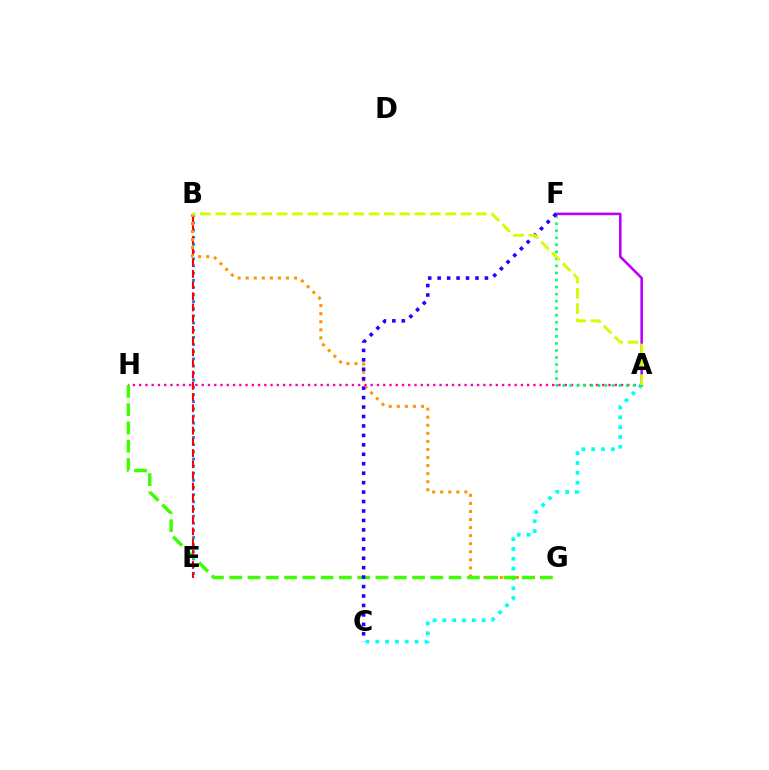{('A', 'F'): [{'color': '#b900ff', 'line_style': 'solid', 'thickness': 1.85}, {'color': '#00ff5c', 'line_style': 'dotted', 'thickness': 1.91}], ('B', 'E'): [{'color': '#0074ff', 'line_style': 'dotted', 'thickness': 1.94}, {'color': '#ff0000', 'line_style': 'dashed', 'thickness': 1.52}], ('A', 'C'): [{'color': '#00fff6', 'line_style': 'dotted', 'thickness': 2.67}], ('B', 'G'): [{'color': '#ff9400', 'line_style': 'dotted', 'thickness': 2.19}], ('A', 'H'): [{'color': '#ff00ac', 'line_style': 'dotted', 'thickness': 1.7}], ('G', 'H'): [{'color': '#3dff00', 'line_style': 'dashed', 'thickness': 2.48}], ('C', 'F'): [{'color': '#2500ff', 'line_style': 'dotted', 'thickness': 2.57}], ('A', 'B'): [{'color': '#d1ff00', 'line_style': 'dashed', 'thickness': 2.08}]}